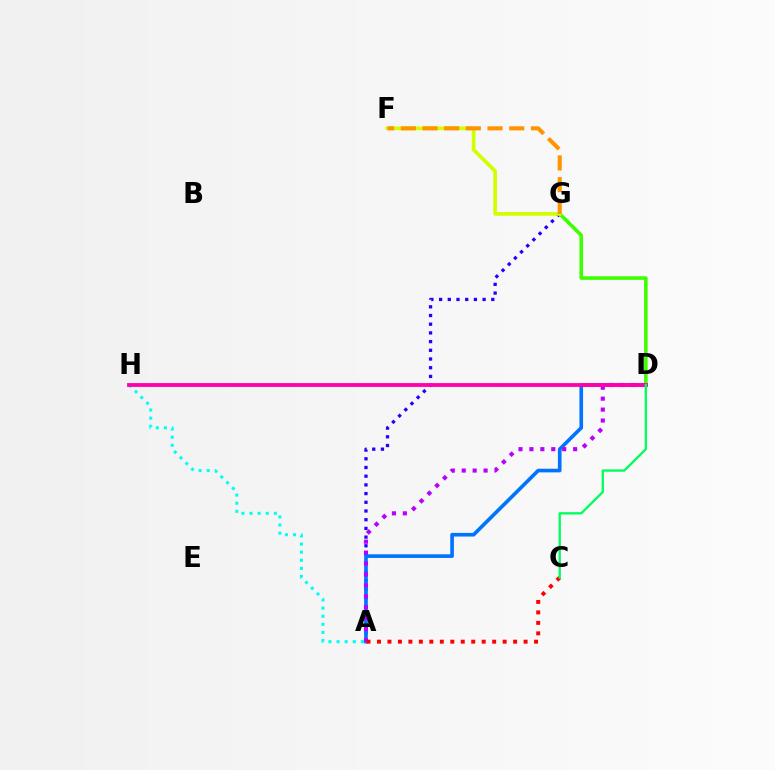{('A', 'G'): [{'color': '#2500ff', 'line_style': 'dotted', 'thickness': 2.36}], ('A', 'D'): [{'color': '#0074ff', 'line_style': 'solid', 'thickness': 2.63}, {'color': '#b900ff', 'line_style': 'dotted', 'thickness': 2.97}], ('A', 'H'): [{'color': '#00fff6', 'line_style': 'dotted', 'thickness': 2.2}], ('D', 'G'): [{'color': '#3dff00', 'line_style': 'solid', 'thickness': 2.58}], ('D', 'H'): [{'color': '#ff00ac', 'line_style': 'solid', 'thickness': 2.75}], ('A', 'C'): [{'color': '#ff0000', 'line_style': 'dotted', 'thickness': 2.85}], ('F', 'G'): [{'color': '#d1ff00', 'line_style': 'solid', 'thickness': 2.66}, {'color': '#ff9400', 'line_style': 'dashed', 'thickness': 2.95}], ('C', 'D'): [{'color': '#00ff5c', 'line_style': 'solid', 'thickness': 1.68}]}